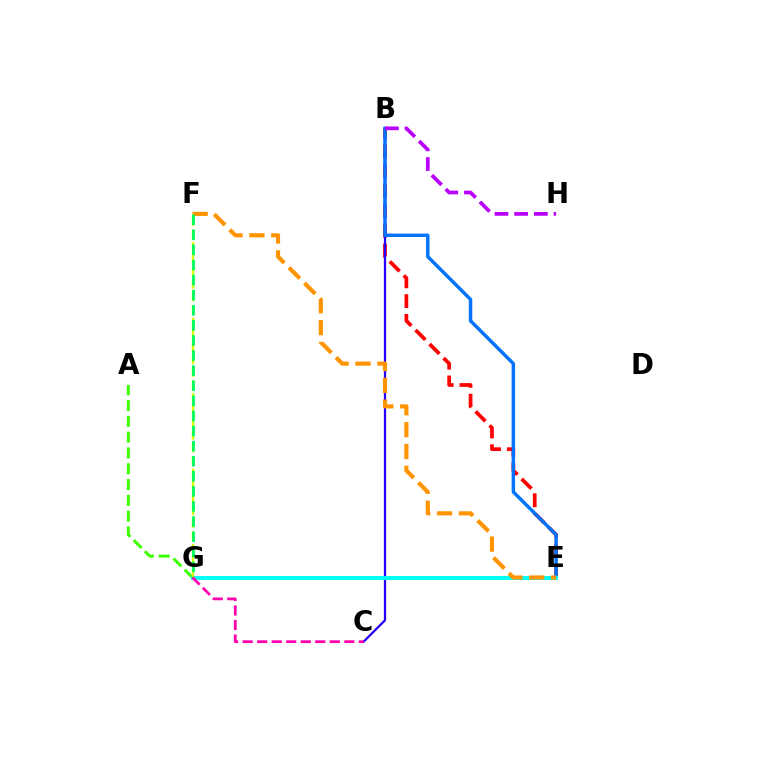{('B', 'E'): [{'color': '#ff0000', 'line_style': 'dashed', 'thickness': 2.69}, {'color': '#0074ff', 'line_style': 'solid', 'thickness': 2.48}], ('B', 'C'): [{'color': '#2500ff', 'line_style': 'solid', 'thickness': 1.62}], ('A', 'G'): [{'color': '#3dff00', 'line_style': 'dashed', 'thickness': 2.15}], ('E', 'G'): [{'color': '#00fff6', 'line_style': 'solid', 'thickness': 2.81}], ('F', 'G'): [{'color': '#d1ff00', 'line_style': 'dashed', 'thickness': 1.71}, {'color': '#00ff5c', 'line_style': 'dashed', 'thickness': 2.05}], ('E', 'F'): [{'color': '#ff9400', 'line_style': 'dashed', 'thickness': 2.97}], ('B', 'H'): [{'color': '#b900ff', 'line_style': 'dashed', 'thickness': 2.68}], ('C', 'G'): [{'color': '#ff00ac', 'line_style': 'dashed', 'thickness': 1.97}]}